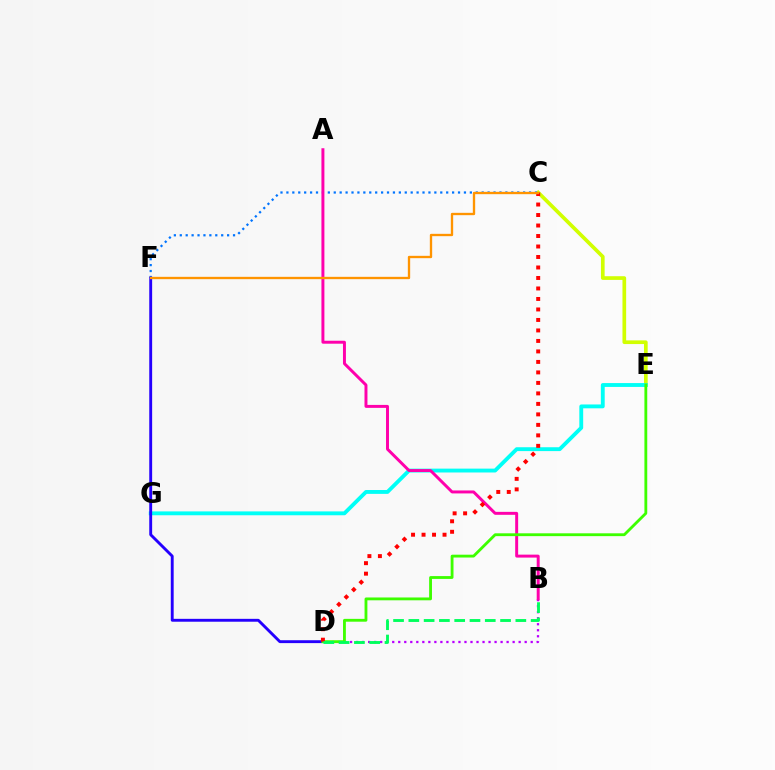{('C', 'E'): [{'color': '#d1ff00', 'line_style': 'solid', 'thickness': 2.65}], ('E', 'G'): [{'color': '#00fff6', 'line_style': 'solid', 'thickness': 2.77}], ('B', 'D'): [{'color': '#b900ff', 'line_style': 'dotted', 'thickness': 1.64}, {'color': '#00ff5c', 'line_style': 'dashed', 'thickness': 2.08}], ('C', 'F'): [{'color': '#0074ff', 'line_style': 'dotted', 'thickness': 1.61}, {'color': '#ff9400', 'line_style': 'solid', 'thickness': 1.68}], ('A', 'B'): [{'color': '#ff00ac', 'line_style': 'solid', 'thickness': 2.13}], ('D', 'F'): [{'color': '#2500ff', 'line_style': 'solid', 'thickness': 2.08}], ('D', 'E'): [{'color': '#3dff00', 'line_style': 'solid', 'thickness': 2.04}], ('C', 'D'): [{'color': '#ff0000', 'line_style': 'dotted', 'thickness': 2.85}]}